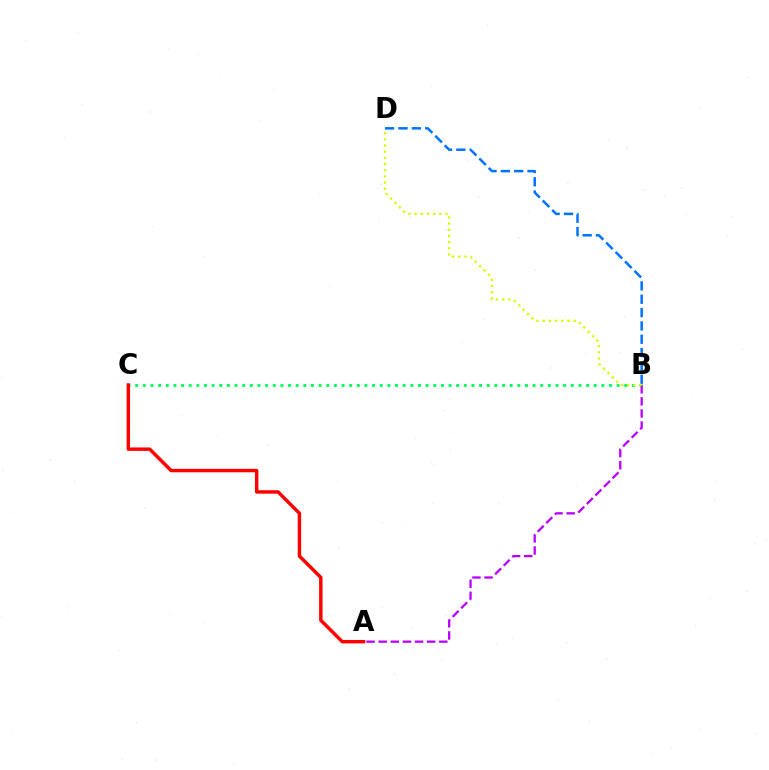{('B', 'C'): [{'color': '#00ff5c', 'line_style': 'dotted', 'thickness': 2.08}], ('A', 'B'): [{'color': '#b900ff', 'line_style': 'dashed', 'thickness': 1.65}], ('A', 'C'): [{'color': '#ff0000', 'line_style': 'solid', 'thickness': 2.47}], ('B', 'D'): [{'color': '#0074ff', 'line_style': 'dashed', 'thickness': 1.81}, {'color': '#d1ff00', 'line_style': 'dotted', 'thickness': 1.68}]}